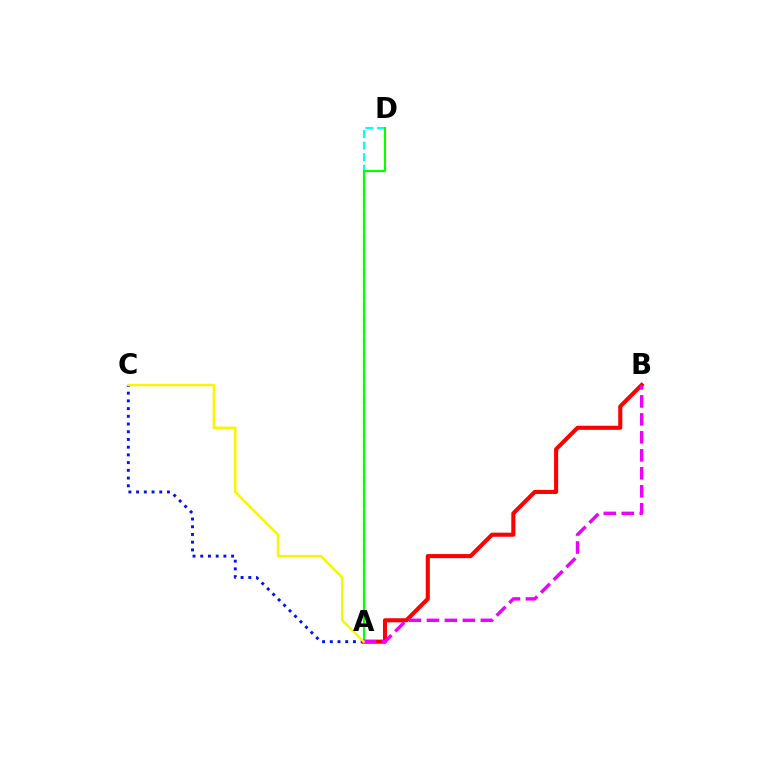{('A', 'D'): [{'color': '#00fff6', 'line_style': 'dashed', 'thickness': 1.57}, {'color': '#08ff00', 'line_style': 'solid', 'thickness': 1.53}], ('A', 'C'): [{'color': '#0010ff', 'line_style': 'dotted', 'thickness': 2.1}, {'color': '#fcf500', 'line_style': 'solid', 'thickness': 1.8}], ('A', 'B'): [{'color': '#ff0000', 'line_style': 'solid', 'thickness': 2.95}, {'color': '#ee00ff', 'line_style': 'dashed', 'thickness': 2.44}]}